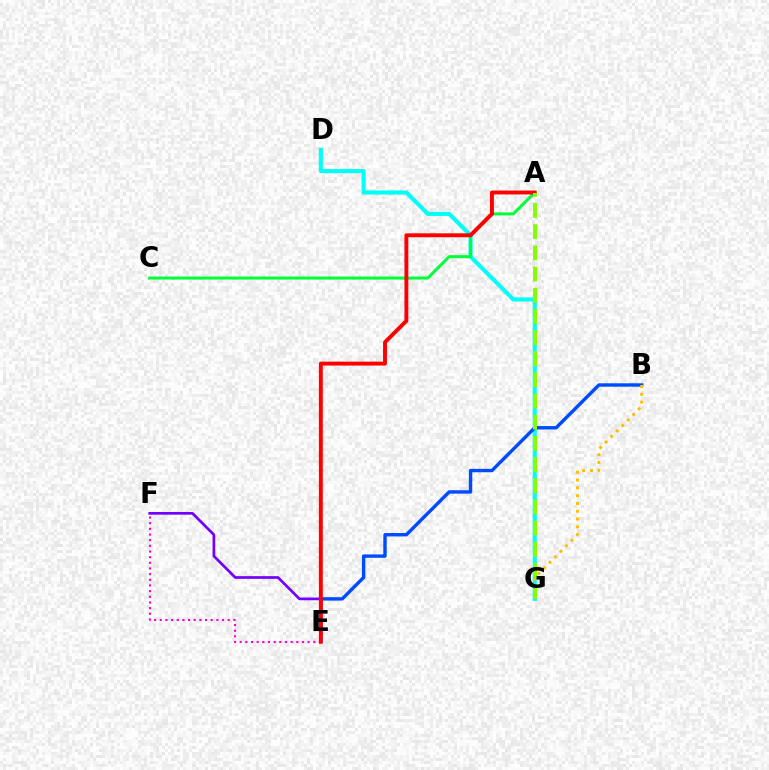{('D', 'G'): [{'color': '#00fff6', 'line_style': 'solid', 'thickness': 2.95}], ('B', 'E'): [{'color': '#004bff', 'line_style': 'solid', 'thickness': 2.45}], ('E', 'F'): [{'color': '#7200ff', 'line_style': 'solid', 'thickness': 1.94}, {'color': '#ff00cf', 'line_style': 'dotted', 'thickness': 1.54}], ('B', 'G'): [{'color': '#ffbd00', 'line_style': 'dotted', 'thickness': 2.12}], ('A', 'C'): [{'color': '#00ff39', 'line_style': 'solid', 'thickness': 2.17}], ('A', 'E'): [{'color': '#ff0000', 'line_style': 'solid', 'thickness': 2.82}], ('A', 'G'): [{'color': '#84ff00', 'line_style': 'dashed', 'thickness': 2.88}]}